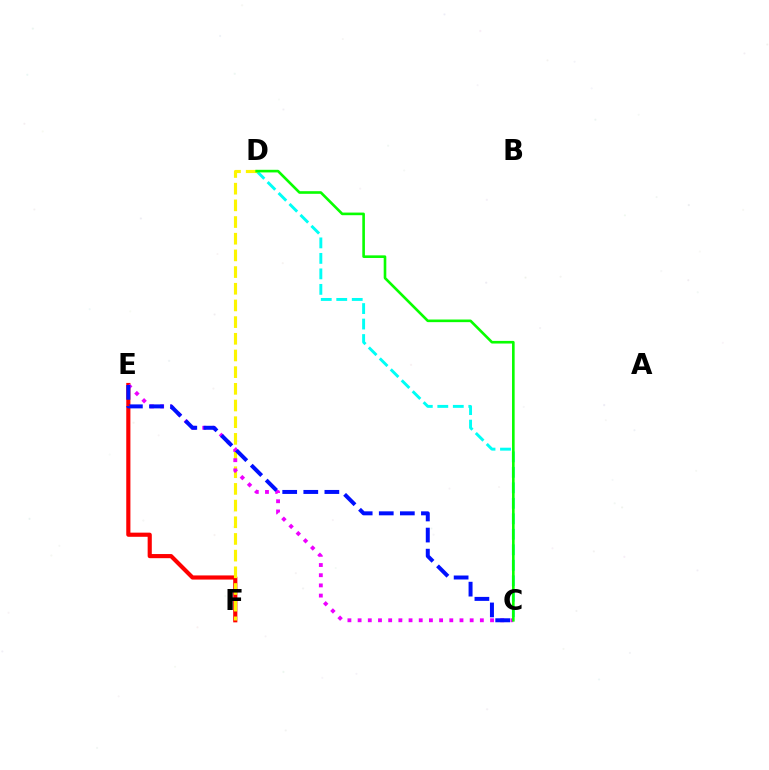{('E', 'F'): [{'color': '#ff0000', 'line_style': 'solid', 'thickness': 2.99}], ('C', 'D'): [{'color': '#00fff6', 'line_style': 'dashed', 'thickness': 2.1}, {'color': '#08ff00', 'line_style': 'solid', 'thickness': 1.89}], ('D', 'F'): [{'color': '#fcf500', 'line_style': 'dashed', 'thickness': 2.27}], ('C', 'E'): [{'color': '#ee00ff', 'line_style': 'dotted', 'thickness': 2.77}, {'color': '#0010ff', 'line_style': 'dashed', 'thickness': 2.86}]}